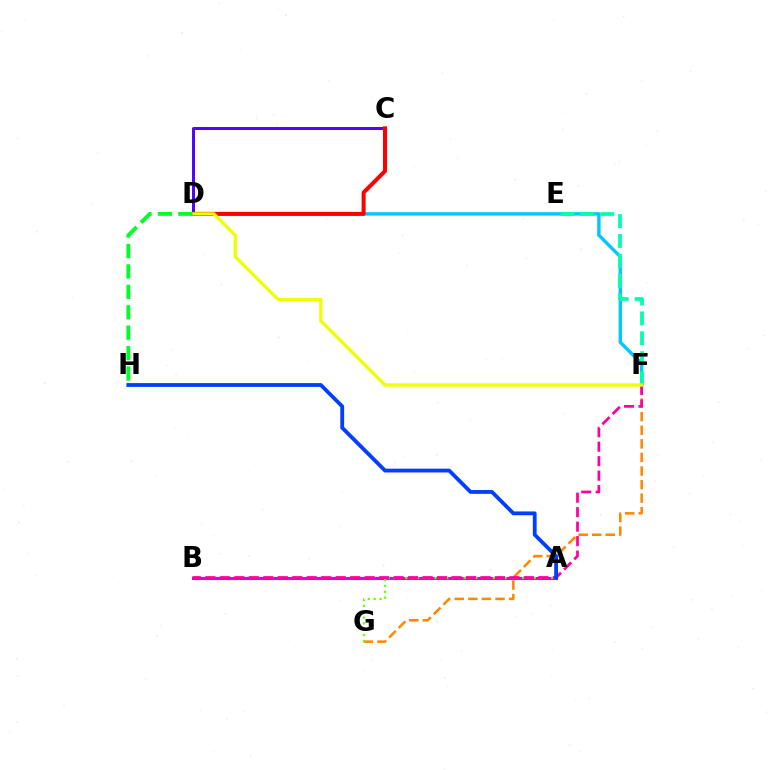{('D', 'F'): [{'color': '#00c7ff', 'line_style': 'solid', 'thickness': 2.44}, {'color': '#eeff00', 'line_style': 'solid', 'thickness': 2.36}], ('A', 'B'): [{'color': '#d600ff', 'line_style': 'solid', 'thickness': 2.22}], ('F', 'G'): [{'color': '#ff8800', 'line_style': 'dashed', 'thickness': 1.84}], ('A', 'G'): [{'color': '#66ff00', 'line_style': 'dotted', 'thickness': 1.59}], ('E', 'F'): [{'color': '#00ffaf', 'line_style': 'dashed', 'thickness': 2.7}], ('C', 'D'): [{'color': '#4f00ff', 'line_style': 'solid', 'thickness': 2.12}, {'color': '#ff0000', 'line_style': 'solid', 'thickness': 2.89}], ('B', 'F'): [{'color': '#ff00a0', 'line_style': 'dashed', 'thickness': 1.97}], ('A', 'H'): [{'color': '#003fff', 'line_style': 'solid', 'thickness': 2.75}], ('D', 'H'): [{'color': '#00ff27', 'line_style': 'dashed', 'thickness': 2.77}]}